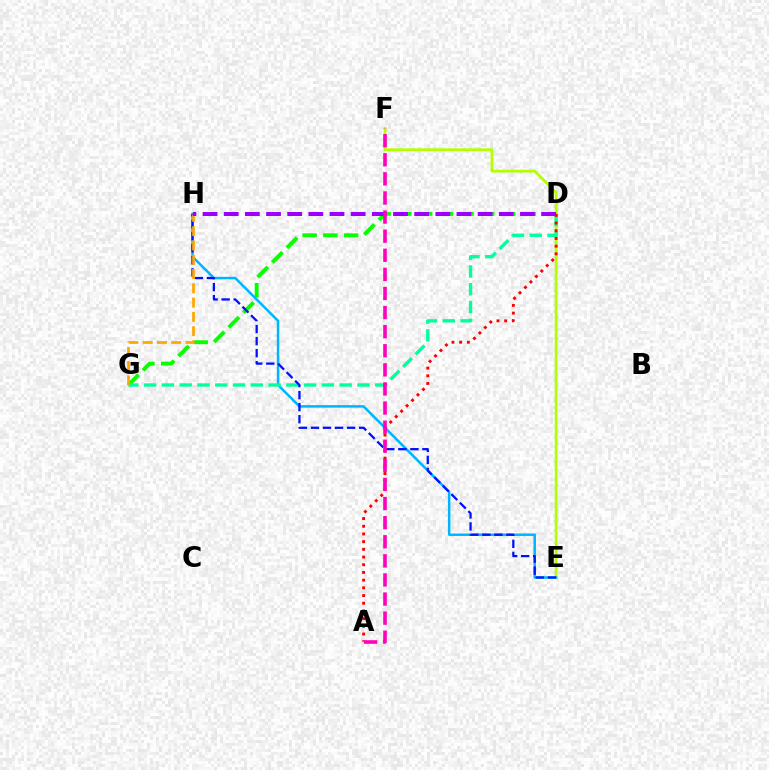{('E', 'F'): [{'color': '#b3ff00', 'line_style': 'solid', 'thickness': 1.99}], ('D', 'G'): [{'color': '#08ff00', 'line_style': 'dashed', 'thickness': 2.81}, {'color': '#00ff9d', 'line_style': 'dashed', 'thickness': 2.41}], ('E', 'H'): [{'color': '#00b5ff', 'line_style': 'solid', 'thickness': 1.79}, {'color': '#0010ff', 'line_style': 'dashed', 'thickness': 1.64}], ('A', 'D'): [{'color': '#ff0000', 'line_style': 'dotted', 'thickness': 2.09}], ('G', 'H'): [{'color': '#ffa500', 'line_style': 'dashed', 'thickness': 1.94}], ('D', 'H'): [{'color': '#9b00ff', 'line_style': 'dashed', 'thickness': 2.87}], ('A', 'F'): [{'color': '#ff00bd', 'line_style': 'dashed', 'thickness': 2.59}]}